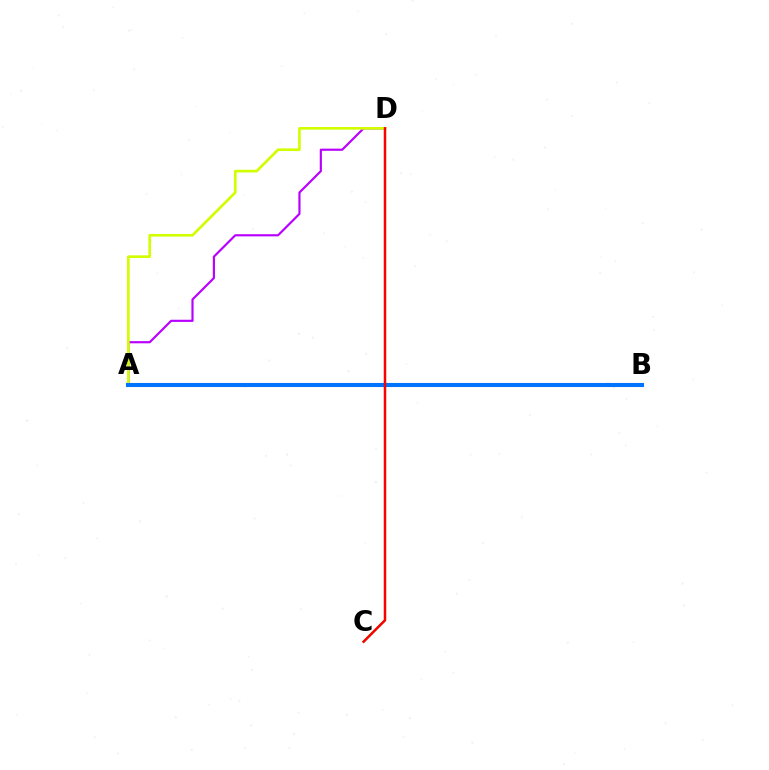{('A', 'D'): [{'color': '#b900ff', 'line_style': 'solid', 'thickness': 1.56}, {'color': '#d1ff00', 'line_style': 'solid', 'thickness': 1.91}], ('C', 'D'): [{'color': '#00ff5c', 'line_style': 'solid', 'thickness': 1.53}, {'color': '#ff0000', 'line_style': 'solid', 'thickness': 1.77}], ('A', 'B'): [{'color': '#0074ff', 'line_style': 'solid', 'thickness': 2.93}]}